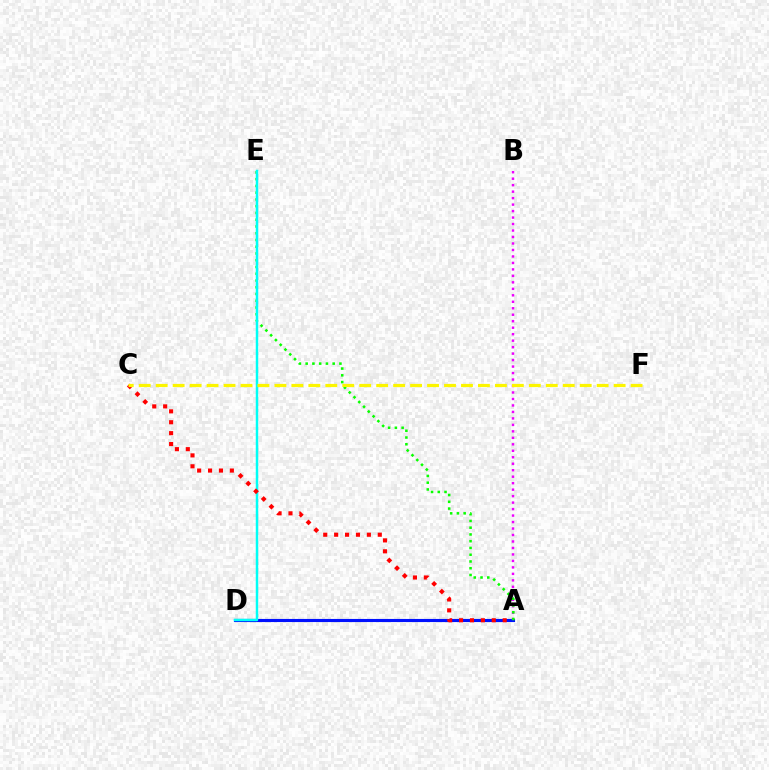{('A', 'D'): [{'color': '#0010ff', 'line_style': 'solid', 'thickness': 2.25}], ('A', 'B'): [{'color': '#ee00ff', 'line_style': 'dotted', 'thickness': 1.76}], ('A', 'E'): [{'color': '#08ff00', 'line_style': 'dotted', 'thickness': 1.83}], ('D', 'E'): [{'color': '#00fff6', 'line_style': 'solid', 'thickness': 1.78}], ('A', 'C'): [{'color': '#ff0000', 'line_style': 'dotted', 'thickness': 2.96}], ('C', 'F'): [{'color': '#fcf500', 'line_style': 'dashed', 'thickness': 2.3}]}